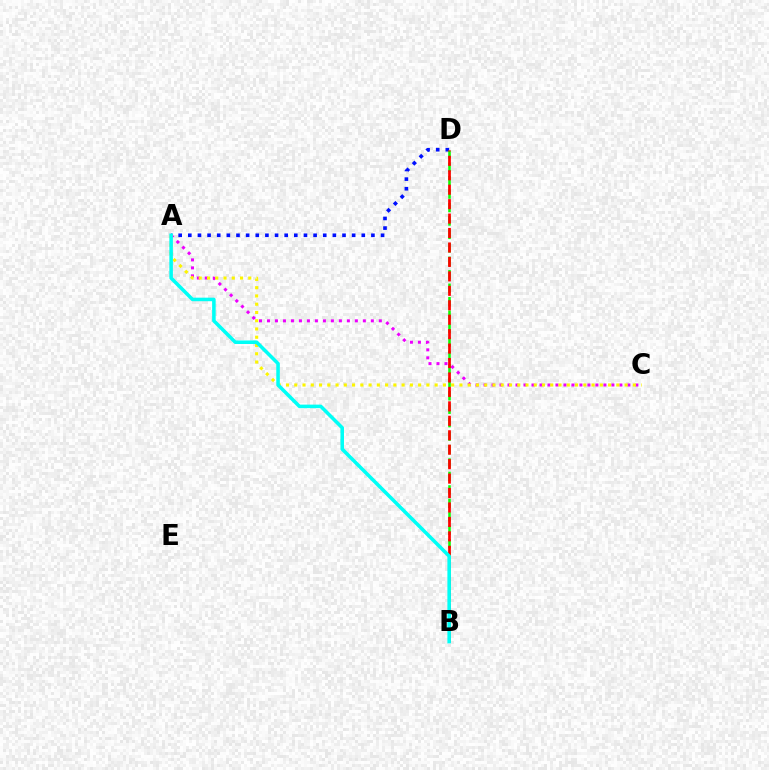{('A', 'D'): [{'color': '#0010ff', 'line_style': 'dotted', 'thickness': 2.62}], ('A', 'C'): [{'color': '#ee00ff', 'line_style': 'dotted', 'thickness': 2.17}, {'color': '#fcf500', 'line_style': 'dotted', 'thickness': 2.24}], ('B', 'D'): [{'color': '#08ff00', 'line_style': 'dashed', 'thickness': 1.83}, {'color': '#ff0000', 'line_style': 'dashed', 'thickness': 1.96}], ('A', 'B'): [{'color': '#00fff6', 'line_style': 'solid', 'thickness': 2.55}]}